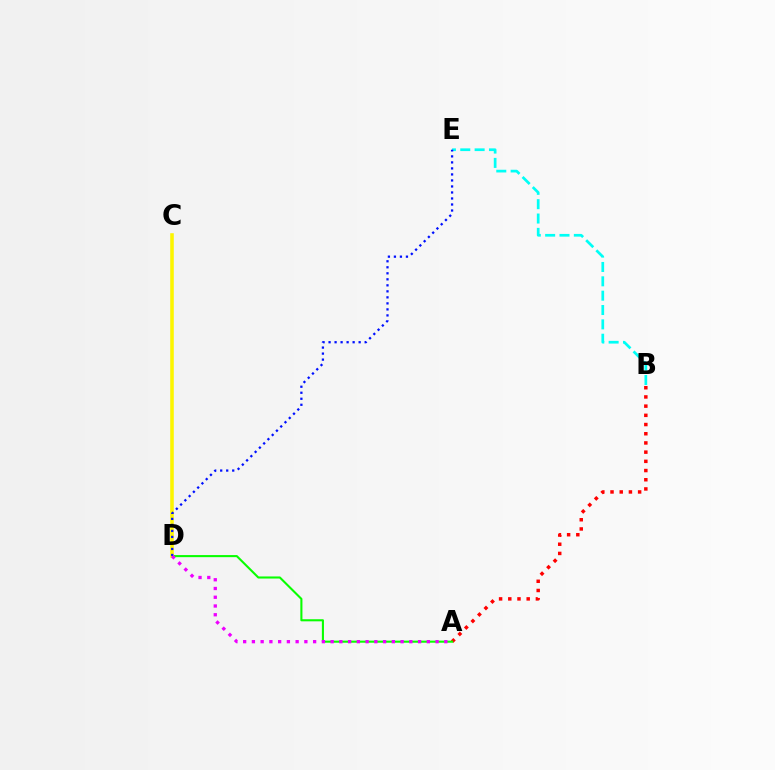{('A', 'B'): [{'color': '#ff0000', 'line_style': 'dotted', 'thickness': 2.5}], ('A', 'D'): [{'color': '#08ff00', 'line_style': 'solid', 'thickness': 1.51}, {'color': '#ee00ff', 'line_style': 'dotted', 'thickness': 2.38}], ('C', 'D'): [{'color': '#fcf500', 'line_style': 'solid', 'thickness': 2.56}], ('B', 'E'): [{'color': '#00fff6', 'line_style': 'dashed', 'thickness': 1.95}], ('D', 'E'): [{'color': '#0010ff', 'line_style': 'dotted', 'thickness': 1.63}]}